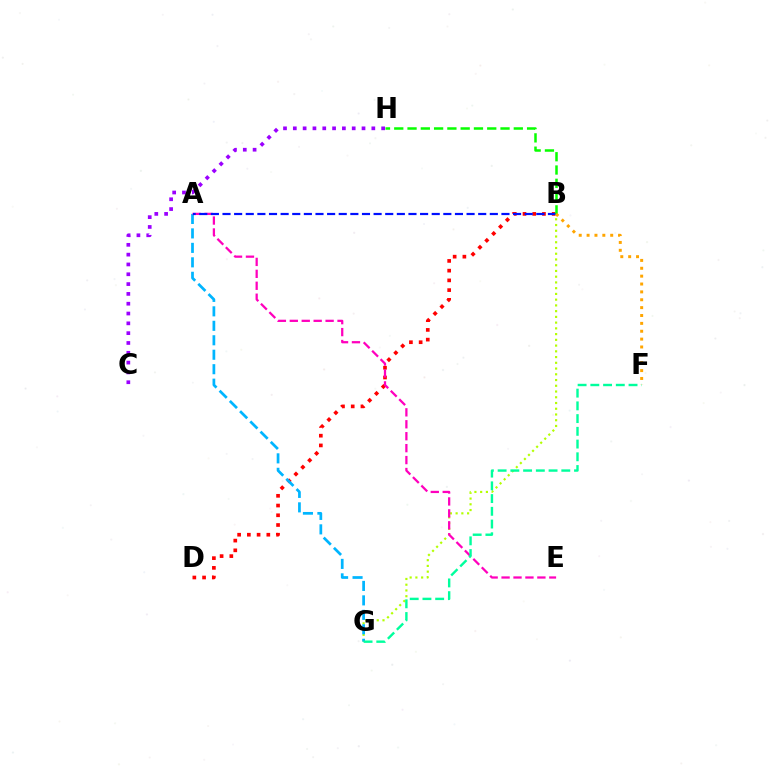{('B', 'G'): [{'color': '#b3ff00', 'line_style': 'dotted', 'thickness': 1.56}], ('B', 'D'): [{'color': '#ff0000', 'line_style': 'dotted', 'thickness': 2.64}], ('A', 'G'): [{'color': '#00b5ff', 'line_style': 'dashed', 'thickness': 1.97}], ('C', 'H'): [{'color': '#9b00ff', 'line_style': 'dotted', 'thickness': 2.67}], ('A', 'E'): [{'color': '#ff00bd', 'line_style': 'dashed', 'thickness': 1.62}], ('A', 'B'): [{'color': '#0010ff', 'line_style': 'dashed', 'thickness': 1.58}], ('F', 'G'): [{'color': '#00ff9d', 'line_style': 'dashed', 'thickness': 1.73}], ('B', 'H'): [{'color': '#08ff00', 'line_style': 'dashed', 'thickness': 1.8}], ('B', 'F'): [{'color': '#ffa500', 'line_style': 'dotted', 'thickness': 2.14}]}